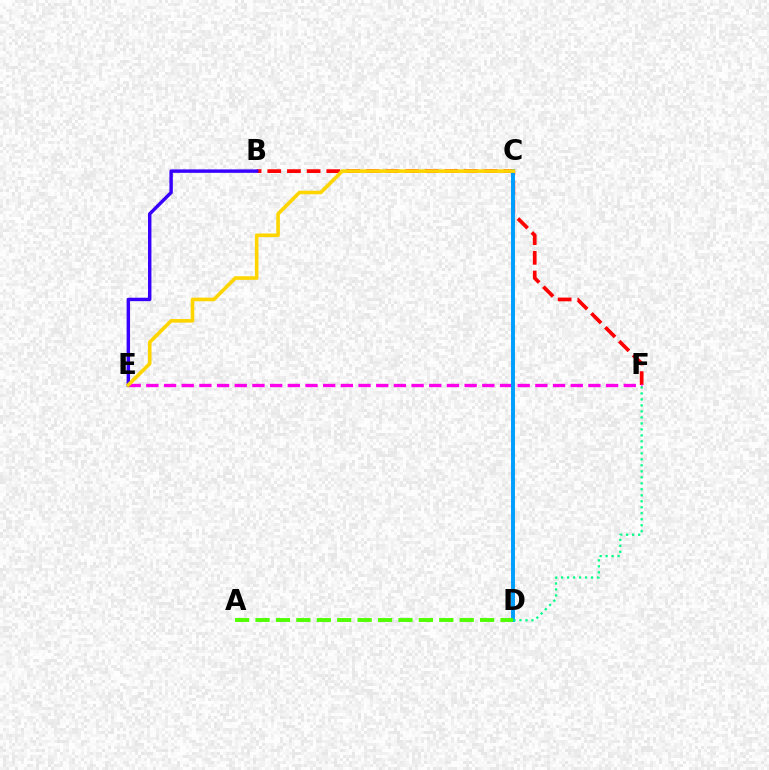{('B', 'F'): [{'color': '#ff0000', 'line_style': 'dashed', 'thickness': 2.67}], ('E', 'F'): [{'color': '#ff00ed', 'line_style': 'dashed', 'thickness': 2.4}], ('B', 'E'): [{'color': '#3700ff', 'line_style': 'solid', 'thickness': 2.47}], ('C', 'D'): [{'color': '#009eff', 'line_style': 'solid', 'thickness': 2.82}], ('A', 'D'): [{'color': '#4fff00', 'line_style': 'dashed', 'thickness': 2.77}], ('C', 'E'): [{'color': '#ffd500', 'line_style': 'solid', 'thickness': 2.59}], ('D', 'F'): [{'color': '#00ff86', 'line_style': 'dotted', 'thickness': 1.63}]}